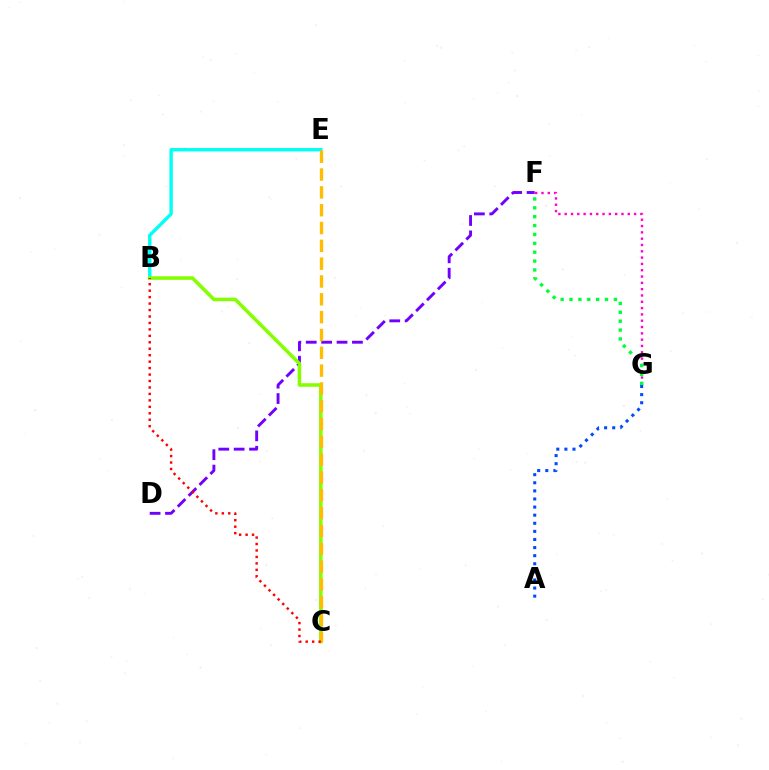{('D', 'F'): [{'color': '#7200ff', 'line_style': 'dashed', 'thickness': 2.09}], ('B', 'E'): [{'color': '#00fff6', 'line_style': 'solid', 'thickness': 2.44}], ('B', 'C'): [{'color': '#84ff00', 'line_style': 'solid', 'thickness': 2.55}, {'color': '#ff0000', 'line_style': 'dotted', 'thickness': 1.75}], ('F', 'G'): [{'color': '#ff00cf', 'line_style': 'dotted', 'thickness': 1.71}, {'color': '#00ff39', 'line_style': 'dotted', 'thickness': 2.41}], ('A', 'G'): [{'color': '#004bff', 'line_style': 'dotted', 'thickness': 2.2}], ('C', 'E'): [{'color': '#ffbd00', 'line_style': 'dashed', 'thickness': 2.42}]}